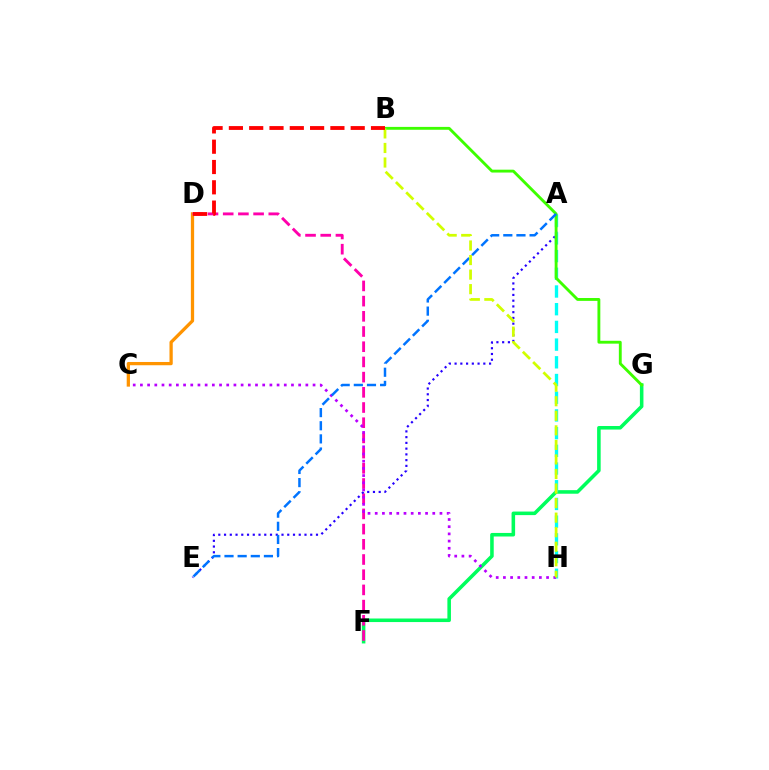{('C', 'D'): [{'color': '#ff9400', 'line_style': 'solid', 'thickness': 2.35}], ('F', 'G'): [{'color': '#00ff5c', 'line_style': 'solid', 'thickness': 2.56}], ('D', 'F'): [{'color': '#ff00ac', 'line_style': 'dashed', 'thickness': 2.06}], ('A', 'E'): [{'color': '#2500ff', 'line_style': 'dotted', 'thickness': 1.56}, {'color': '#0074ff', 'line_style': 'dashed', 'thickness': 1.79}], ('A', 'H'): [{'color': '#00fff6', 'line_style': 'dashed', 'thickness': 2.41}], ('C', 'H'): [{'color': '#b900ff', 'line_style': 'dotted', 'thickness': 1.95}], ('B', 'G'): [{'color': '#3dff00', 'line_style': 'solid', 'thickness': 2.06}], ('B', 'H'): [{'color': '#d1ff00', 'line_style': 'dashed', 'thickness': 1.98}], ('B', 'D'): [{'color': '#ff0000', 'line_style': 'dashed', 'thickness': 2.76}]}